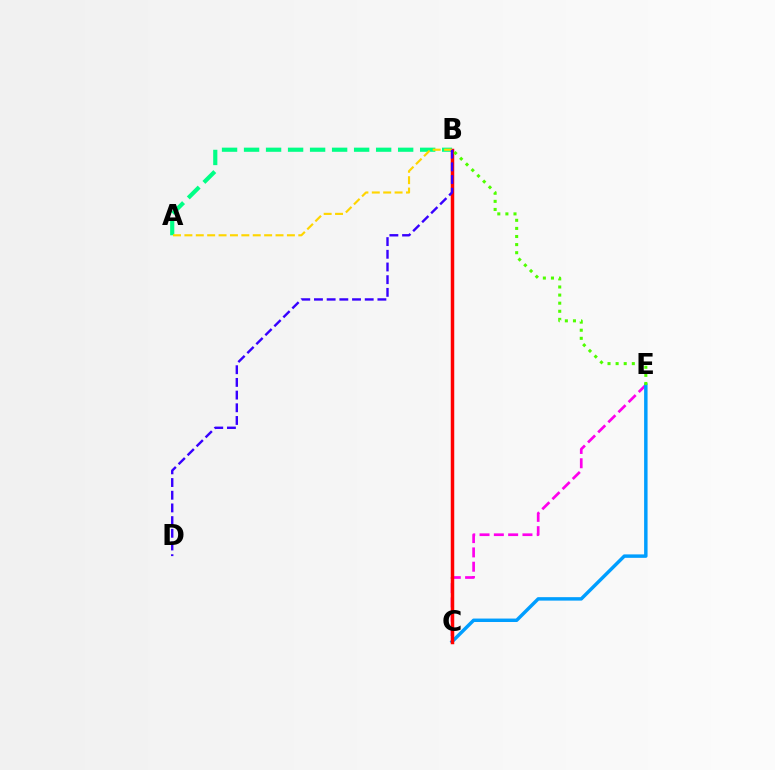{('C', 'E'): [{'color': '#ff00ed', 'line_style': 'dashed', 'thickness': 1.94}, {'color': '#009eff', 'line_style': 'solid', 'thickness': 2.48}], ('A', 'B'): [{'color': '#00ff86', 'line_style': 'dashed', 'thickness': 2.99}, {'color': '#ffd500', 'line_style': 'dashed', 'thickness': 1.55}], ('B', 'C'): [{'color': '#ff0000', 'line_style': 'solid', 'thickness': 2.51}], ('B', 'D'): [{'color': '#3700ff', 'line_style': 'dashed', 'thickness': 1.72}], ('B', 'E'): [{'color': '#4fff00', 'line_style': 'dotted', 'thickness': 2.2}]}